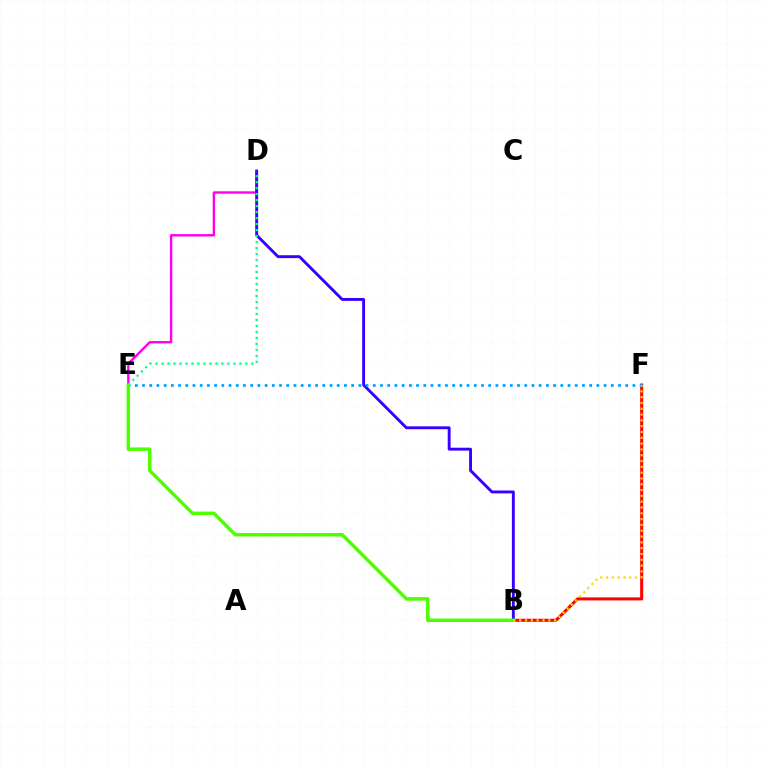{('B', 'F'): [{'color': '#ff0000', 'line_style': 'solid', 'thickness': 2.18}, {'color': '#ffd500', 'line_style': 'dotted', 'thickness': 1.58}], ('D', 'E'): [{'color': '#ff00ed', 'line_style': 'solid', 'thickness': 1.72}, {'color': '#00ff86', 'line_style': 'dotted', 'thickness': 1.63}], ('B', 'D'): [{'color': '#3700ff', 'line_style': 'solid', 'thickness': 2.08}], ('E', 'F'): [{'color': '#009eff', 'line_style': 'dotted', 'thickness': 1.96}], ('B', 'E'): [{'color': '#4fff00', 'line_style': 'solid', 'thickness': 2.5}]}